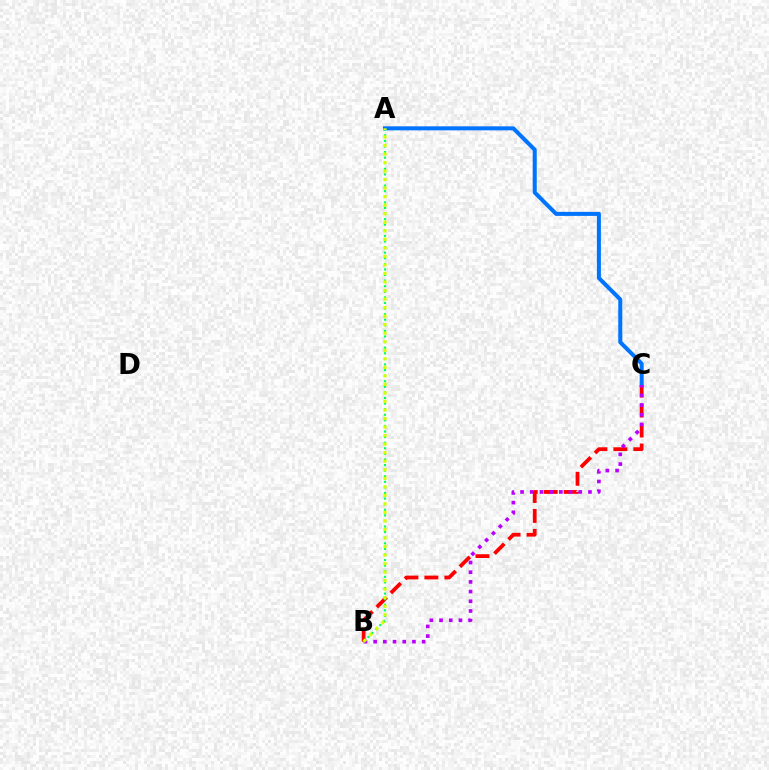{('B', 'C'): [{'color': '#ff0000', 'line_style': 'dashed', 'thickness': 2.71}, {'color': '#b900ff', 'line_style': 'dotted', 'thickness': 2.64}], ('A', 'C'): [{'color': '#0074ff', 'line_style': 'solid', 'thickness': 2.9}], ('A', 'B'): [{'color': '#00ff5c', 'line_style': 'dotted', 'thickness': 1.52}, {'color': '#d1ff00', 'line_style': 'dotted', 'thickness': 2.32}]}